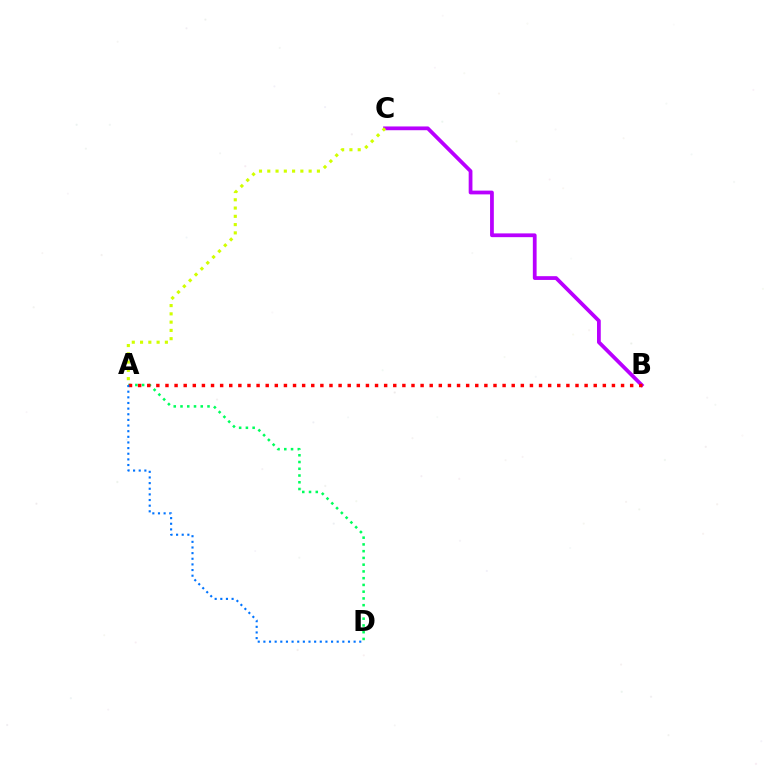{('A', 'D'): [{'color': '#00ff5c', 'line_style': 'dotted', 'thickness': 1.83}, {'color': '#0074ff', 'line_style': 'dotted', 'thickness': 1.53}], ('B', 'C'): [{'color': '#b900ff', 'line_style': 'solid', 'thickness': 2.71}], ('A', 'B'): [{'color': '#ff0000', 'line_style': 'dotted', 'thickness': 2.48}], ('A', 'C'): [{'color': '#d1ff00', 'line_style': 'dotted', 'thickness': 2.25}]}